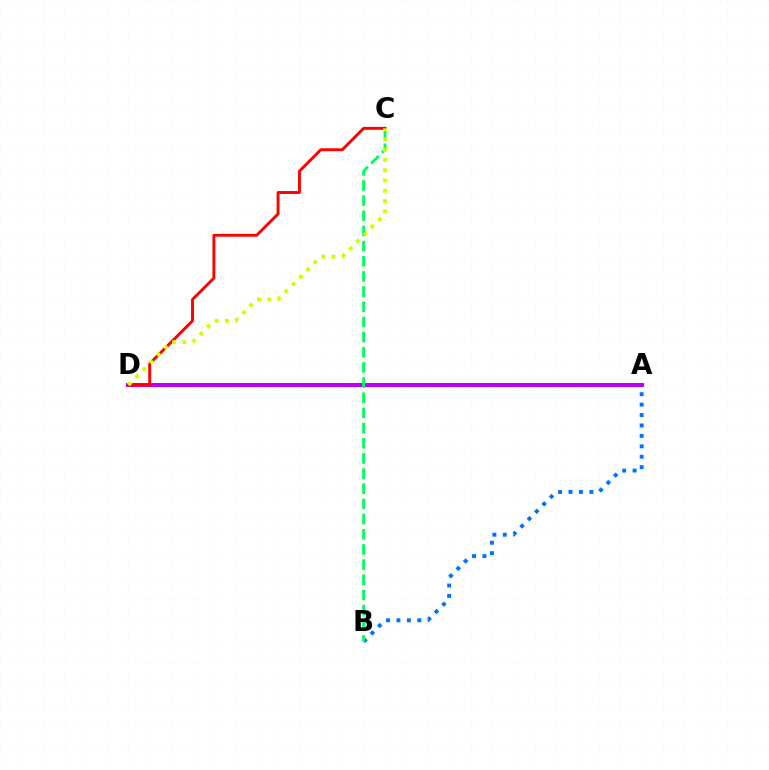{('A', 'B'): [{'color': '#0074ff', 'line_style': 'dotted', 'thickness': 2.83}], ('A', 'D'): [{'color': '#b900ff', 'line_style': 'solid', 'thickness': 2.87}], ('B', 'C'): [{'color': '#00ff5c', 'line_style': 'dashed', 'thickness': 2.06}], ('C', 'D'): [{'color': '#ff0000', 'line_style': 'solid', 'thickness': 2.1}, {'color': '#d1ff00', 'line_style': 'dotted', 'thickness': 2.79}]}